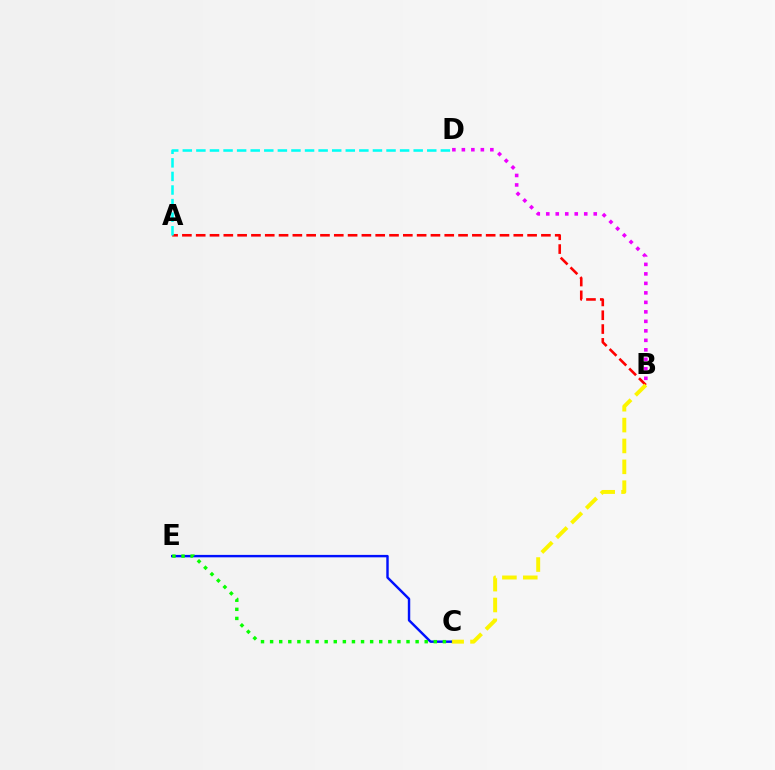{('B', 'D'): [{'color': '#ee00ff', 'line_style': 'dotted', 'thickness': 2.58}], ('C', 'E'): [{'color': '#0010ff', 'line_style': 'solid', 'thickness': 1.75}, {'color': '#08ff00', 'line_style': 'dotted', 'thickness': 2.47}], ('A', 'B'): [{'color': '#ff0000', 'line_style': 'dashed', 'thickness': 1.88}], ('B', 'C'): [{'color': '#fcf500', 'line_style': 'dashed', 'thickness': 2.84}], ('A', 'D'): [{'color': '#00fff6', 'line_style': 'dashed', 'thickness': 1.85}]}